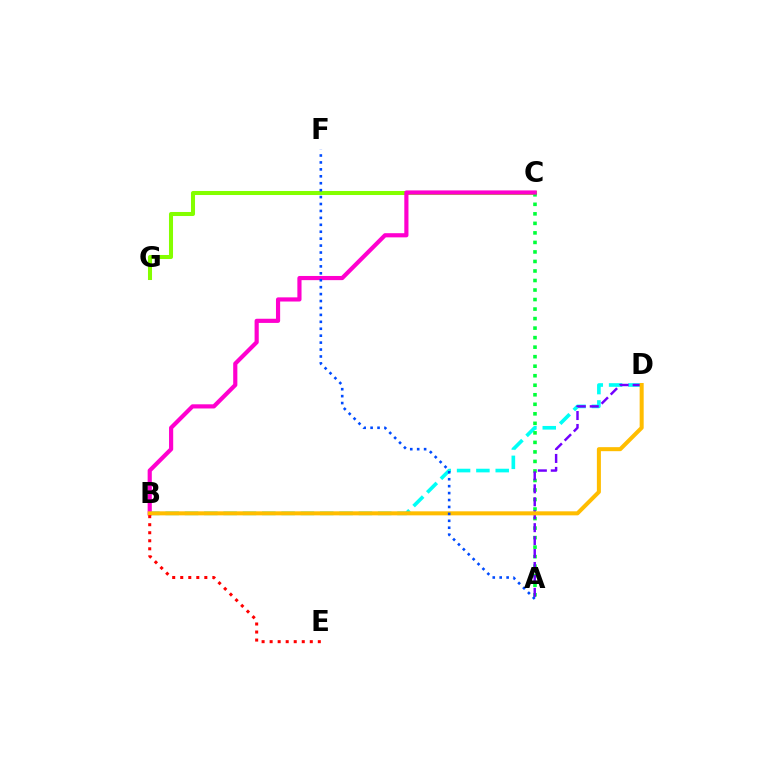{('C', 'G'): [{'color': '#84ff00', 'line_style': 'solid', 'thickness': 2.91}], ('B', 'D'): [{'color': '#00fff6', 'line_style': 'dashed', 'thickness': 2.62}, {'color': '#ffbd00', 'line_style': 'solid', 'thickness': 2.9}], ('A', 'C'): [{'color': '#00ff39', 'line_style': 'dotted', 'thickness': 2.59}], ('A', 'D'): [{'color': '#7200ff', 'line_style': 'dashed', 'thickness': 1.76}], ('B', 'C'): [{'color': '#ff00cf', 'line_style': 'solid', 'thickness': 3.0}], ('A', 'F'): [{'color': '#004bff', 'line_style': 'dotted', 'thickness': 1.88}], ('B', 'E'): [{'color': '#ff0000', 'line_style': 'dotted', 'thickness': 2.18}]}